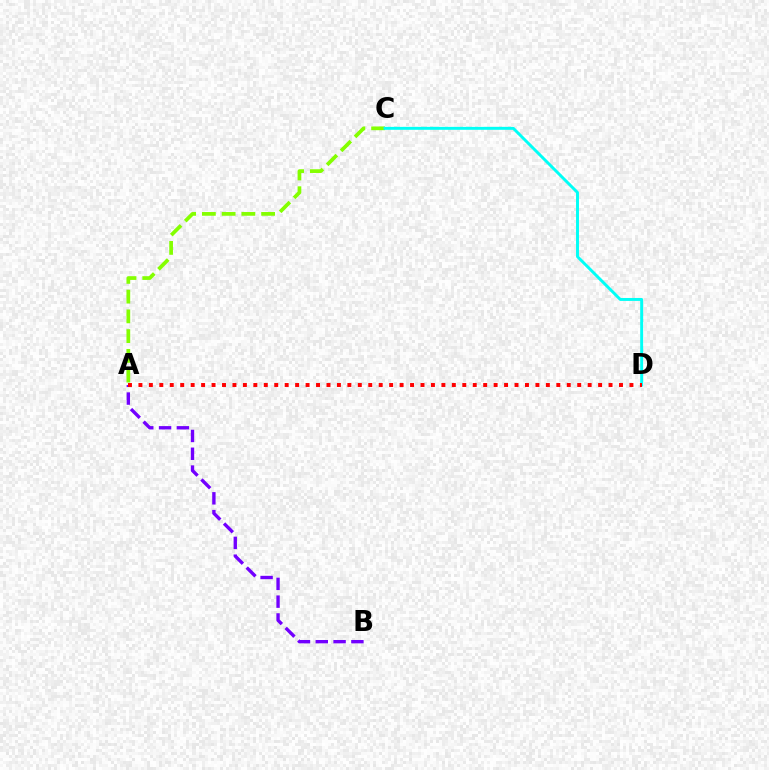{('A', 'C'): [{'color': '#84ff00', 'line_style': 'dashed', 'thickness': 2.68}], ('C', 'D'): [{'color': '#00fff6', 'line_style': 'solid', 'thickness': 2.11}], ('A', 'B'): [{'color': '#7200ff', 'line_style': 'dashed', 'thickness': 2.42}], ('A', 'D'): [{'color': '#ff0000', 'line_style': 'dotted', 'thickness': 2.84}]}